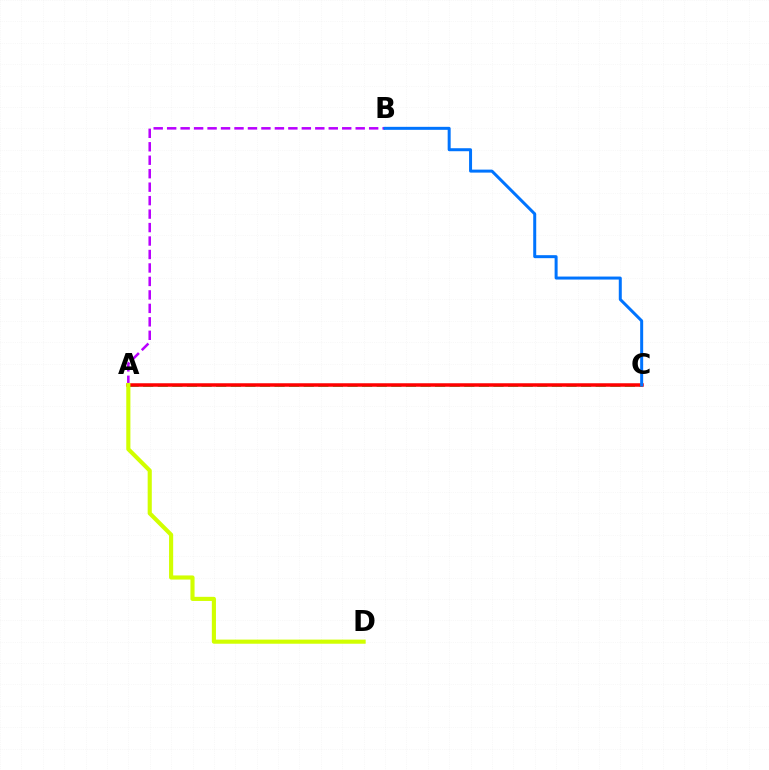{('A', 'C'): [{'color': '#00ff5c', 'line_style': 'dashed', 'thickness': 1.98}, {'color': '#ff0000', 'line_style': 'solid', 'thickness': 2.52}], ('A', 'B'): [{'color': '#b900ff', 'line_style': 'dashed', 'thickness': 1.83}], ('A', 'D'): [{'color': '#d1ff00', 'line_style': 'solid', 'thickness': 2.97}], ('B', 'C'): [{'color': '#0074ff', 'line_style': 'solid', 'thickness': 2.16}]}